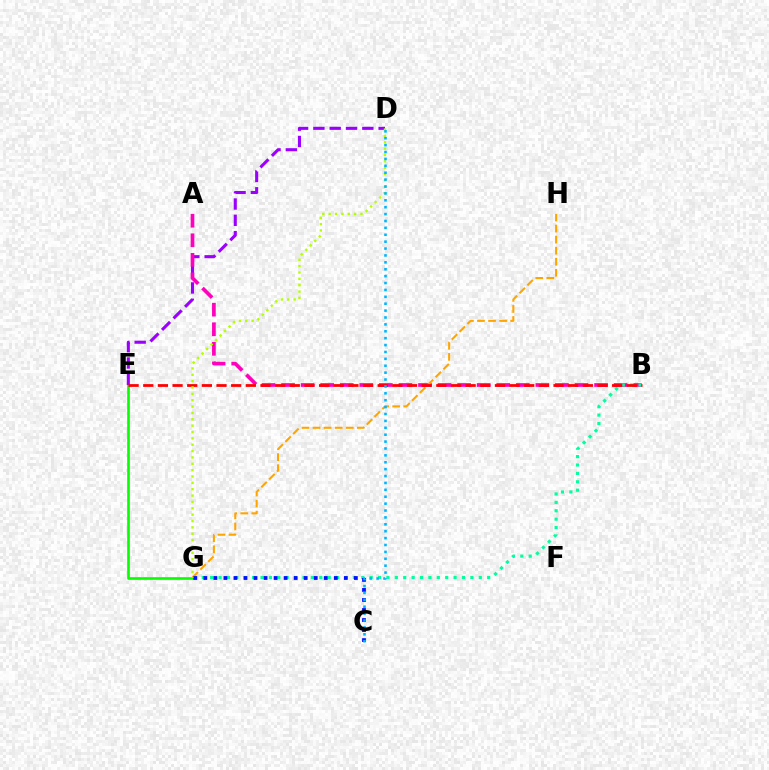{('E', 'G'): [{'color': '#08ff00', 'line_style': 'solid', 'thickness': 1.9}], ('D', 'E'): [{'color': '#9b00ff', 'line_style': 'dashed', 'thickness': 2.22}], ('A', 'B'): [{'color': '#ff00bd', 'line_style': 'dashed', 'thickness': 2.66}], ('G', 'H'): [{'color': '#ffa500', 'line_style': 'dashed', 'thickness': 1.5}], ('B', 'G'): [{'color': '#00ff9d', 'line_style': 'dotted', 'thickness': 2.28}], ('C', 'G'): [{'color': '#0010ff', 'line_style': 'dotted', 'thickness': 2.73}], ('B', 'E'): [{'color': '#ff0000', 'line_style': 'dashed', 'thickness': 1.99}], ('D', 'G'): [{'color': '#b3ff00', 'line_style': 'dotted', 'thickness': 1.73}], ('C', 'D'): [{'color': '#00b5ff', 'line_style': 'dotted', 'thickness': 1.87}]}